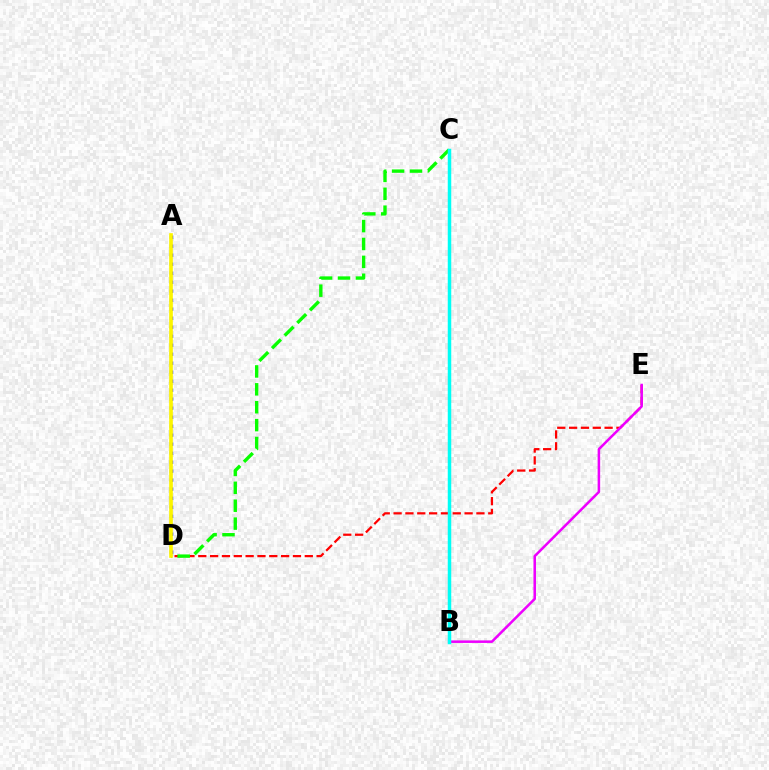{('D', 'E'): [{'color': '#ff0000', 'line_style': 'dashed', 'thickness': 1.61}], ('C', 'D'): [{'color': '#08ff00', 'line_style': 'dashed', 'thickness': 2.43}], ('B', 'E'): [{'color': '#ee00ff', 'line_style': 'solid', 'thickness': 1.82}], ('B', 'C'): [{'color': '#00fff6', 'line_style': 'solid', 'thickness': 2.51}], ('A', 'D'): [{'color': '#0010ff', 'line_style': 'dotted', 'thickness': 2.45}, {'color': '#fcf500', 'line_style': 'solid', 'thickness': 2.64}]}